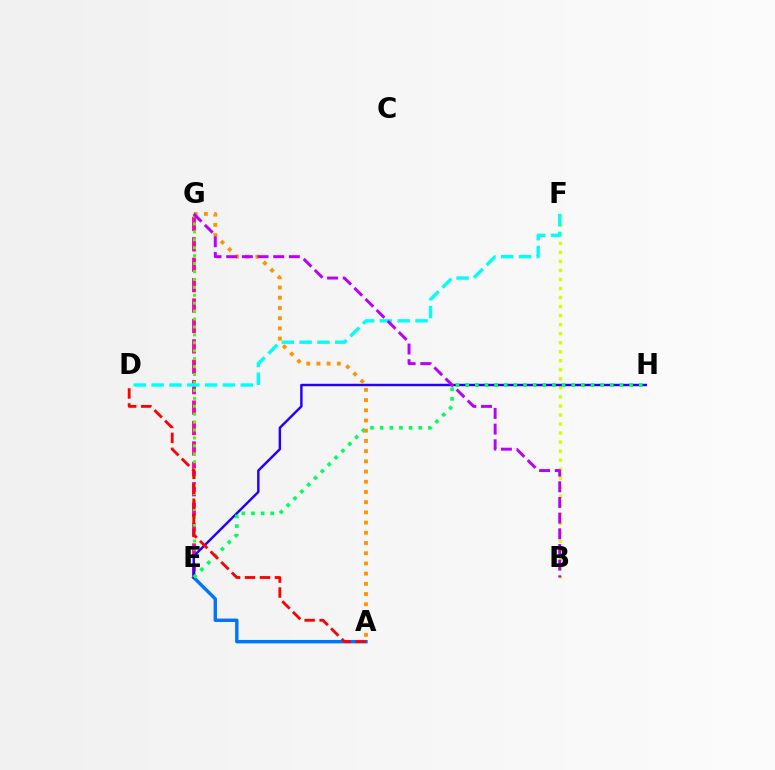{('A', 'E'): [{'color': '#0074ff', 'line_style': 'solid', 'thickness': 2.45}], ('E', 'G'): [{'color': '#ff00ac', 'line_style': 'dashed', 'thickness': 2.77}, {'color': '#3dff00', 'line_style': 'dotted', 'thickness': 2.15}], ('B', 'F'): [{'color': '#d1ff00', 'line_style': 'dotted', 'thickness': 2.45}], ('D', 'F'): [{'color': '#00fff6', 'line_style': 'dashed', 'thickness': 2.42}], ('E', 'H'): [{'color': '#2500ff', 'line_style': 'solid', 'thickness': 1.76}, {'color': '#00ff5c', 'line_style': 'dotted', 'thickness': 2.62}], ('A', 'G'): [{'color': '#ff9400', 'line_style': 'dotted', 'thickness': 2.77}], ('B', 'G'): [{'color': '#b900ff', 'line_style': 'dashed', 'thickness': 2.13}], ('A', 'D'): [{'color': '#ff0000', 'line_style': 'dashed', 'thickness': 2.03}]}